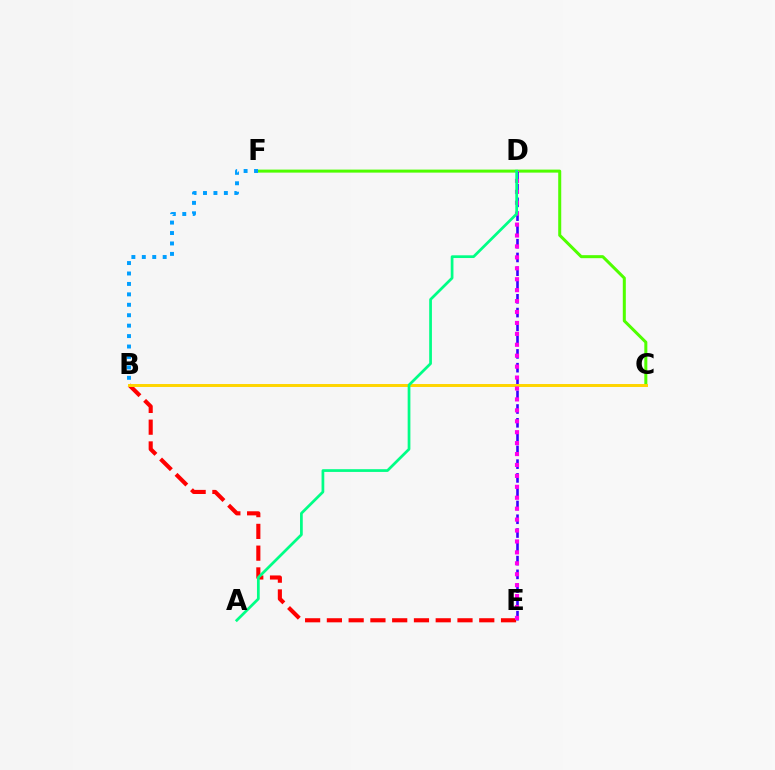{('C', 'F'): [{'color': '#4fff00', 'line_style': 'solid', 'thickness': 2.17}], ('B', 'E'): [{'color': '#ff0000', 'line_style': 'dashed', 'thickness': 2.96}], ('B', 'F'): [{'color': '#009eff', 'line_style': 'dotted', 'thickness': 2.83}], ('D', 'E'): [{'color': '#3700ff', 'line_style': 'dashed', 'thickness': 1.87}, {'color': '#ff00ed', 'line_style': 'dotted', 'thickness': 2.97}], ('B', 'C'): [{'color': '#ffd500', 'line_style': 'solid', 'thickness': 2.13}], ('A', 'D'): [{'color': '#00ff86', 'line_style': 'solid', 'thickness': 1.97}]}